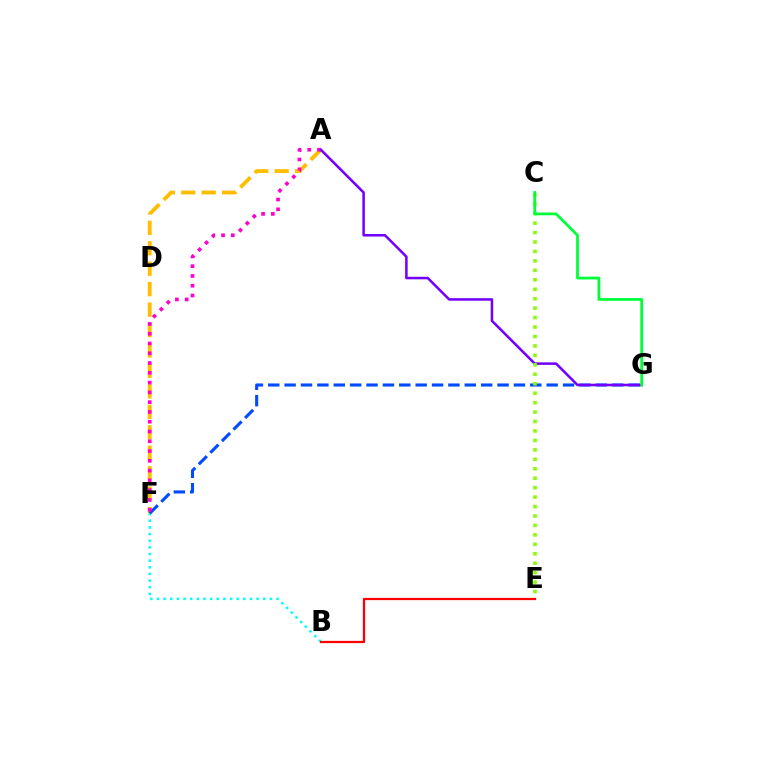{('B', 'F'): [{'color': '#00fff6', 'line_style': 'dotted', 'thickness': 1.8}], ('A', 'F'): [{'color': '#ffbd00', 'line_style': 'dashed', 'thickness': 2.78}, {'color': '#ff00cf', 'line_style': 'dotted', 'thickness': 2.66}], ('F', 'G'): [{'color': '#004bff', 'line_style': 'dashed', 'thickness': 2.22}], ('B', 'E'): [{'color': '#ff0000', 'line_style': 'solid', 'thickness': 1.63}], ('A', 'G'): [{'color': '#7200ff', 'line_style': 'solid', 'thickness': 1.83}], ('C', 'E'): [{'color': '#84ff00', 'line_style': 'dotted', 'thickness': 2.57}], ('C', 'G'): [{'color': '#00ff39', 'line_style': 'solid', 'thickness': 2.0}]}